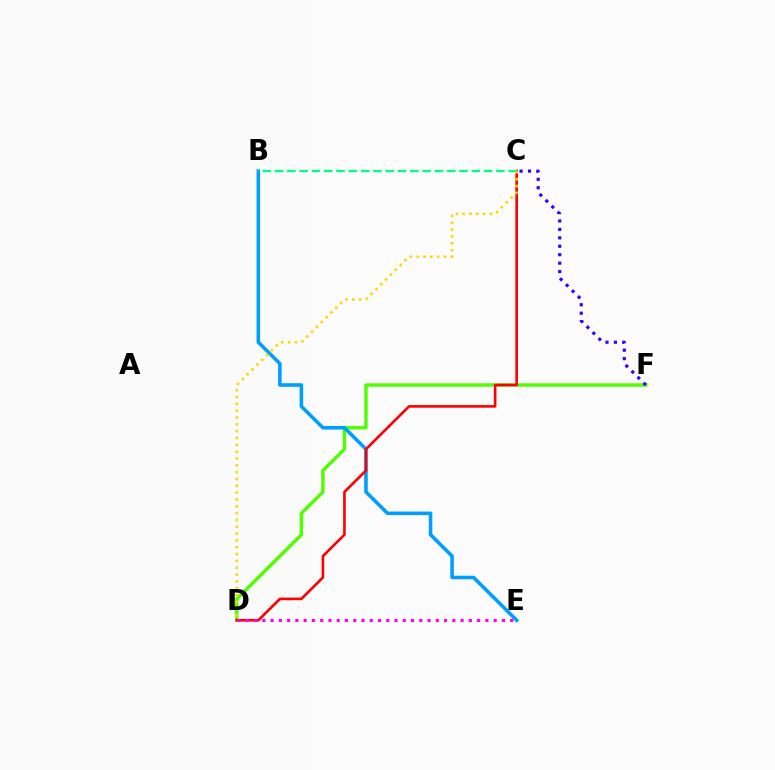{('D', 'F'): [{'color': '#4fff00', 'line_style': 'solid', 'thickness': 2.46}], ('B', 'E'): [{'color': '#009eff', 'line_style': 'solid', 'thickness': 2.57}], ('C', 'F'): [{'color': '#3700ff', 'line_style': 'dotted', 'thickness': 2.29}], ('C', 'D'): [{'color': '#ff0000', 'line_style': 'solid', 'thickness': 1.89}, {'color': '#ffd500', 'line_style': 'dotted', 'thickness': 1.86}], ('B', 'C'): [{'color': '#00ff86', 'line_style': 'dashed', 'thickness': 1.67}], ('D', 'E'): [{'color': '#ff00ed', 'line_style': 'dotted', 'thickness': 2.24}]}